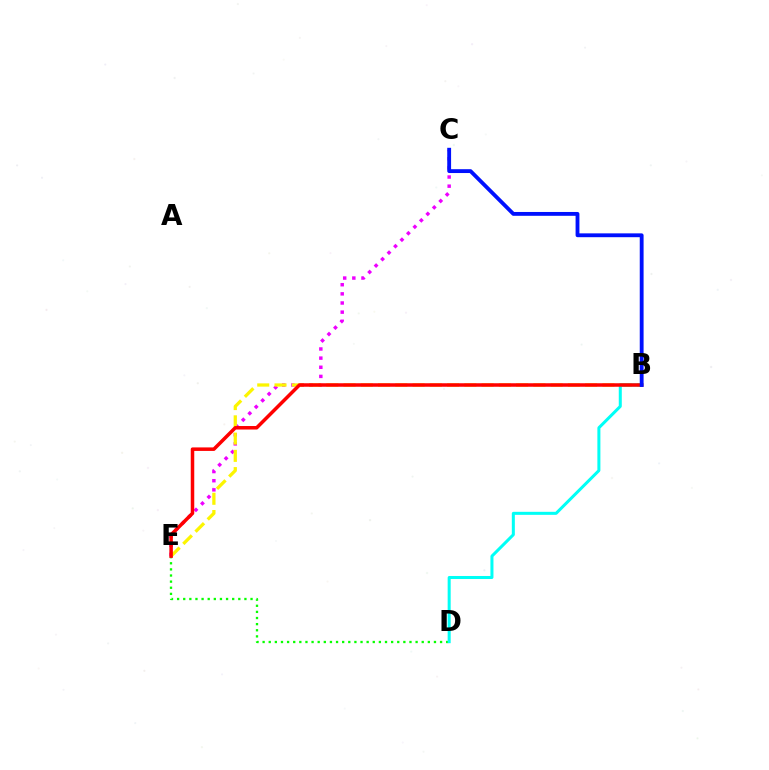{('C', 'E'): [{'color': '#ee00ff', 'line_style': 'dotted', 'thickness': 2.48}], ('B', 'E'): [{'color': '#fcf500', 'line_style': 'dashed', 'thickness': 2.34}, {'color': '#ff0000', 'line_style': 'solid', 'thickness': 2.53}], ('D', 'E'): [{'color': '#08ff00', 'line_style': 'dotted', 'thickness': 1.66}], ('B', 'D'): [{'color': '#00fff6', 'line_style': 'solid', 'thickness': 2.18}], ('B', 'C'): [{'color': '#0010ff', 'line_style': 'solid', 'thickness': 2.76}]}